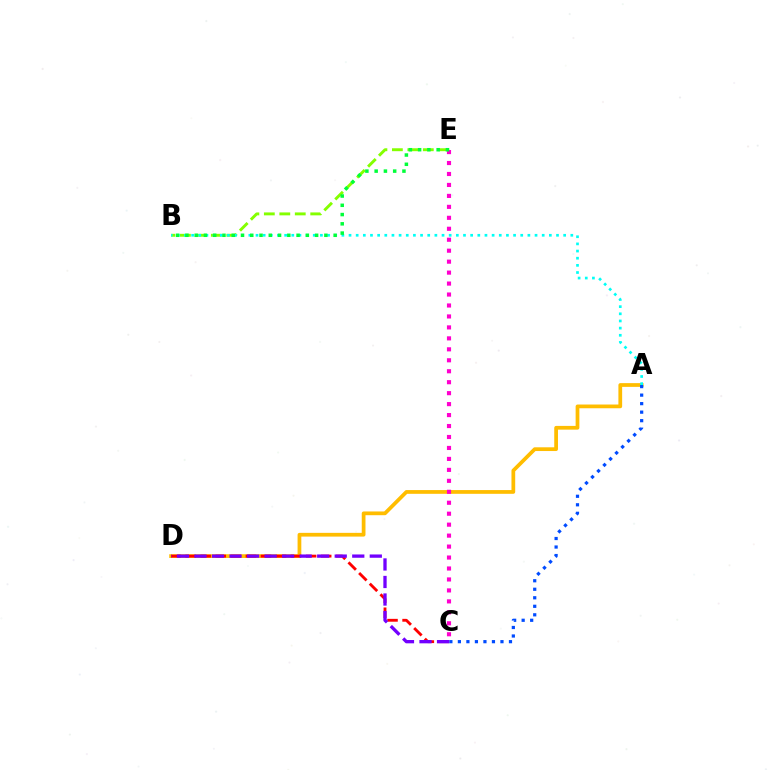{('A', 'D'): [{'color': '#ffbd00', 'line_style': 'solid', 'thickness': 2.69}], ('C', 'D'): [{'color': '#ff0000', 'line_style': 'dashed', 'thickness': 2.05}, {'color': '#7200ff', 'line_style': 'dashed', 'thickness': 2.38}], ('B', 'E'): [{'color': '#84ff00', 'line_style': 'dashed', 'thickness': 2.1}, {'color': '#00ff39', 'line_style': 'dotted', 'thickness': 2.52}], ('C', 'E'): [{'color': '#ff00cf', 'line_style': 'dotted', 'thickness': 2.98}], ('A', 'B'): [{'color': '#00fff6', 'line_style': 'dotted', 'thickness': 1.94}], ('A', 'C'): [{'color': '#004bff', 'line_style': 'dotted', 'thickness': 2.31}]}